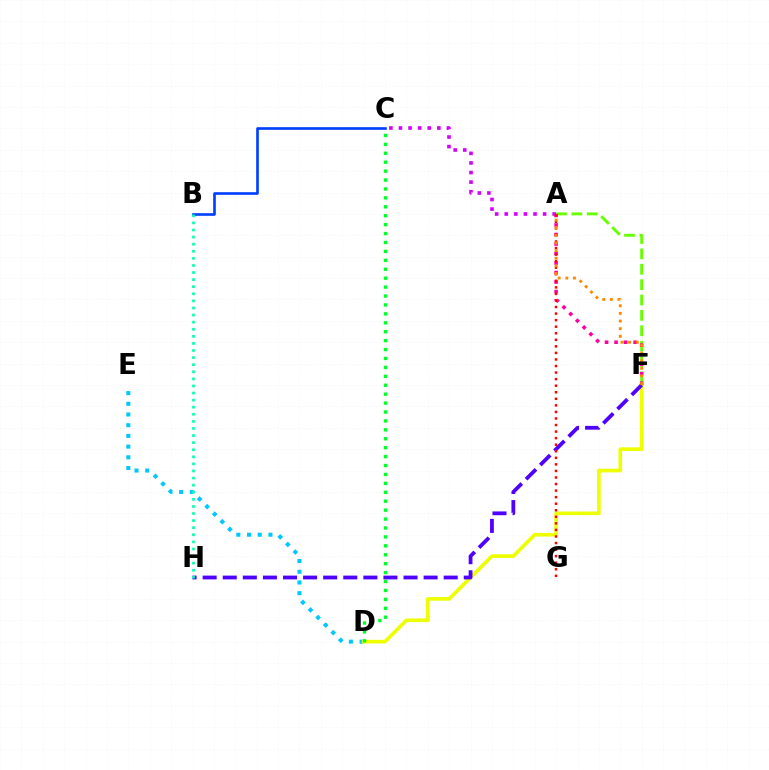{('A', 'F'): [{'color': '#66ff00', 'line_style': 'dashed', 'thickness': 2.09}, {'color': '#ff00a0', 'line_style': 'dotted', 'thickness': 2.58}, {'color': '#ff8800', 'line_style': 'dotted', 'thickness': 2.07}], ('D', 'E'): [{'color': '#00c7ff', 'line_style': 'dotted', 'thickness': 2.91}], ('D', 'F'): [{'color': '#eeff00', 'line_style': 'solid', 'thickness': 2.62}], ('B', 'C'): [{'color': '#003fff', 'line_style': 'solid', 'thickness': 1.9}], ('A', 'C'): [{'color': '#d600ff', 'line_style': 'dotted', 'thickness': 2.61}], ('C', 'D'): [{'color': '#00ff27', 'line_style': 'dotted', 'thickness': 2.42}], ('F', 'H'): [{'color': '#4f00ff', 'line_style': 'dashed', 'thickness': 2.73}], ('A', 'G'): [{'color': '#ff0000', 'line_style': 'dotted', 'thickness': 1.78}], ('B', 'H'): [{'color': '#00ffaf', 'line_style': 'dotted', 'thickness': 1.93}]}